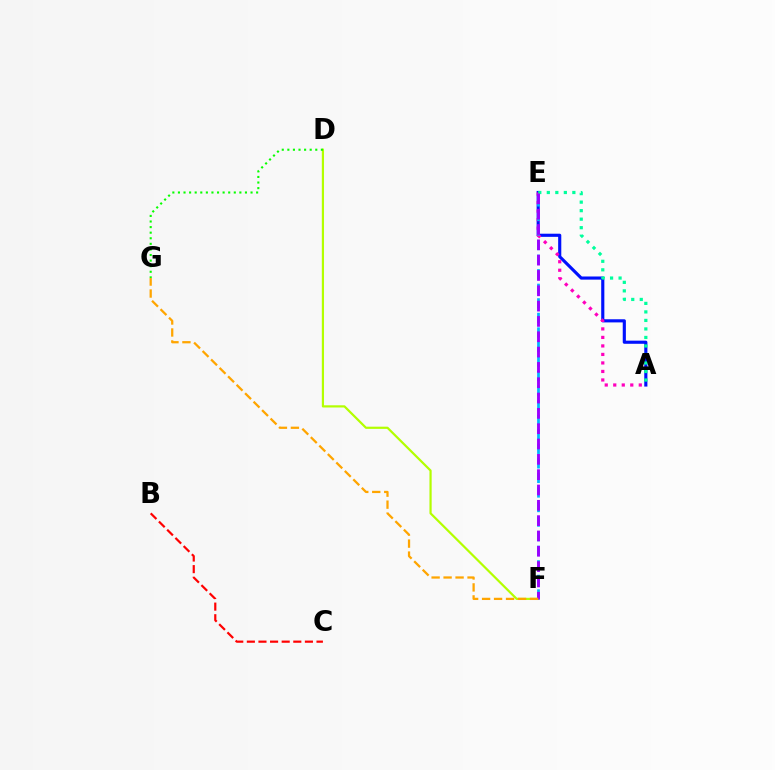{('A', 'E'): [{'color': '#0010ff', 'line_style': 'solid', 'thickness': 2.26}, {'color': '#ff00bd', 'line_style': 'dotted', 'thickness': 2.31}, {'color': '#00ff9d', 'line_style': 'dotted', 'thickness': 2.31}], ('B', 'C'): [{'color': '#ff0000', 'line_style': 'dashed', 'thickness': 1.58}], ('D', 'F'): [{'color': '#b3ff00', 'line_style': 'solid', 'thickness': 1.58}], ('E', 'F'): [{'color': '#00b5ff', 'line_style': 'dashed', 'thickness': 1.98}, {'color': '#9b00ff', 'line_style': 'dashed', 'thickness': 2.08}], ('F', 'G'): [{'color': '#ffa500', 'line_style': 'dashed', 'thickness': 1.63}], ('D', 'G'): [{'color': '#08ff00', 'line_style': 'dotted', 'thickness': 1.52}]}